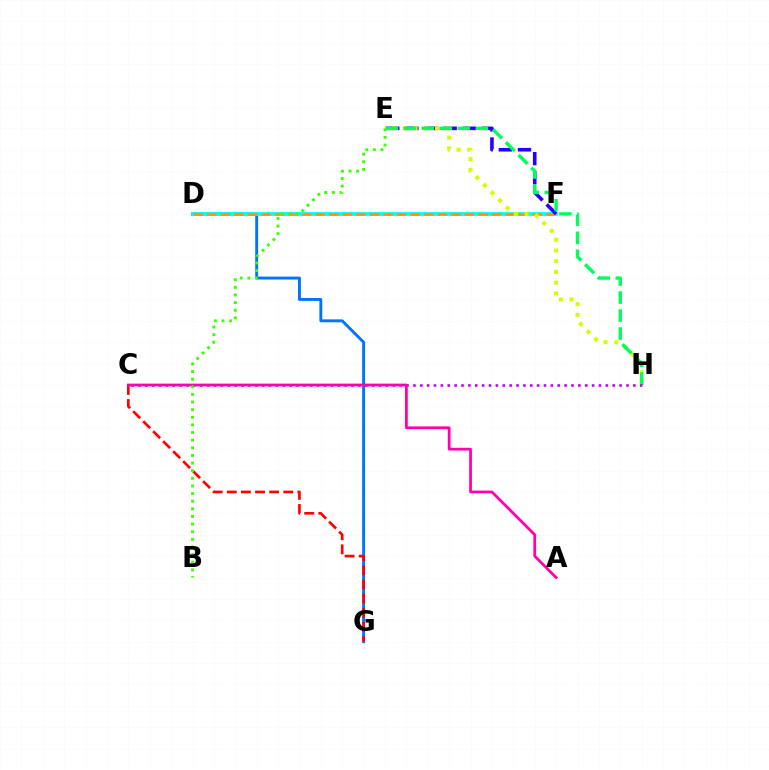{('D', 'G'): [{'color': '#0074ff', 'line_style': 'solid', 'thickness': 2.1}], ('D', 'F'): [{'color': '#00fff6', 'line_style': 'solid', 'thickness': 2.73}, {'color': '#ff9400', 'line_style': 'dashed', 'thickness': 1.84}], ('E', 'F'): [{'color': '#2500ff', 'line_style': 'dashed', 'thickness': 2.6}], ('E', 'H'): [{'color': '#d1ff00', 'line_style': 'dotted', 'thickness': 2.91}, {'color': '#00ff5c', 'line_style': 'dashed', 'thickness': 2.45}], ('C', 'G'): [{'color': '#ff0000', 'line_style': 'dashed', 'thickness': 1.92}], ('C', 'H'): [{'color': '#b900ff', 'line_style': 'dotted', 'thickness': 1.87}], ('A', 'C'): [{'color': '#ff00ac', 'line_style': 'solid', 'thickness': 1.98}], ('B', 'E'): [{'color': '#3dff00', 'line_style': 'dotted', 'thickness': 2.07}]}